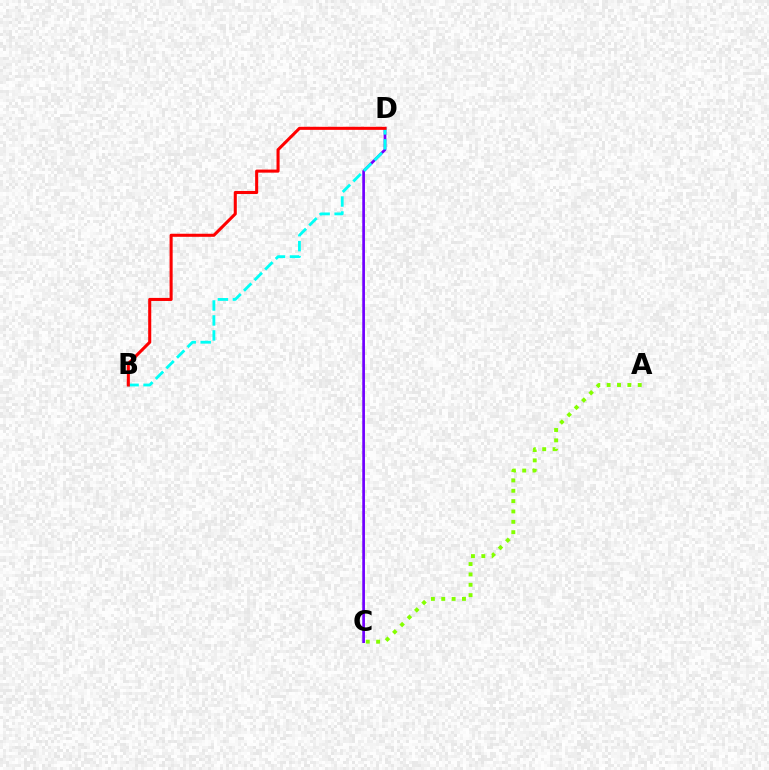{('A', 'C'): [{'color': '#84ff00', 'line_style': 'dotted', 'thickness': 2.81}], ('C', 'D'): [{'color': '#7200ff', 'line_style': 'solid', 'thickness': 1.94}], ('B', 'D'): [{'color': '#00fff6', 'line_style': 'dashed', 'thickness': 2.03}, {'color': '#ff0000', 'line_style': 'solid', 'thickness': 2.21}]}